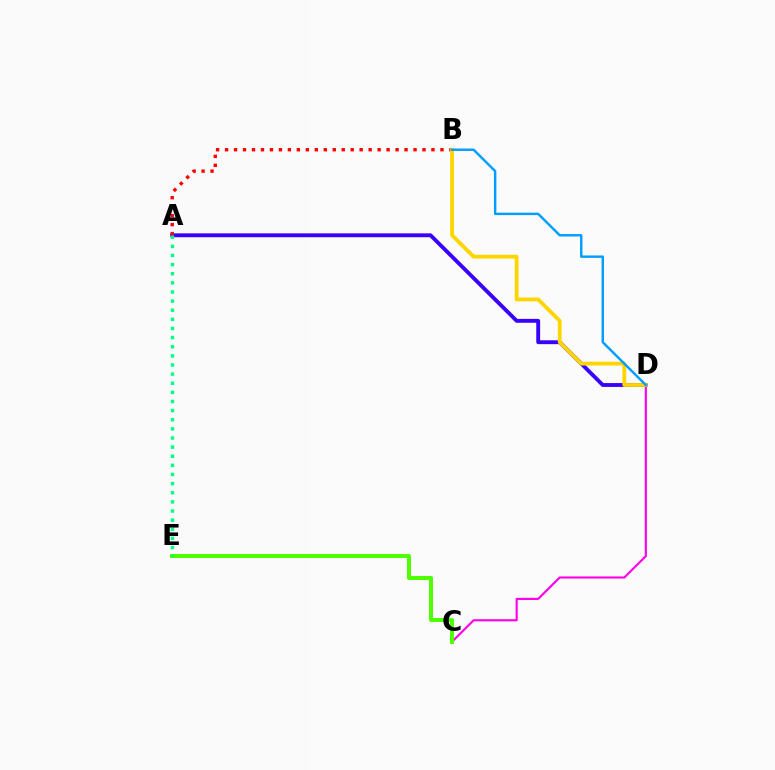{('A', 'D'): [{'color': '#3700ff', 'line_style': 'solid', 'thickness': 2.78}], ('A', 'B'): [{'color': '#ff0000', 'line_style': 'dotted', 'thickness': 2.44}], ('C', 'D'): [{'color': '#ff00ed', 'line_style': 'solid', 'thickness': 1.54}], ('C', 'E'): [{'color': '#4fff00', 'line_style': 'solid', 'thickness': 2.87}], ('A', 'E'): [{'color': '#00ff86', 'line_style': 'dotted', 'thickness': 2.48}], ('B', 'D'): [{'color': '#ffd500', 'line_style': 'solid', 'thickness': 2.75}, {'color': '#009eff', 'line_style': 'solid', 'thickness': 1.75}]}